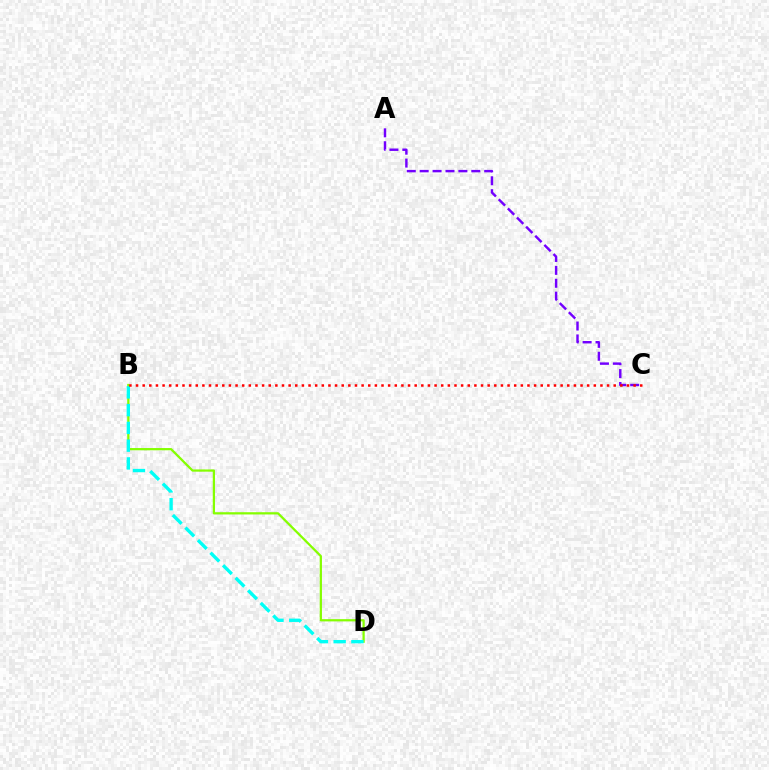{('B', 'D'): [{'color': '#84ff00', 'line_style': 'solid', 'thickness': 1.62}, {'color': '#00fff6', 'line_style': 'dashed', 'thickness': 2.41}], ('A', 'C'): [{'color': '#7200ff', 'line_style': 'dashed', 'thickness': 1.75}], ('B', 'C'): [{'color': '#ff0000', 'line_style': 'dotted', 'thickness': 1.8}]}